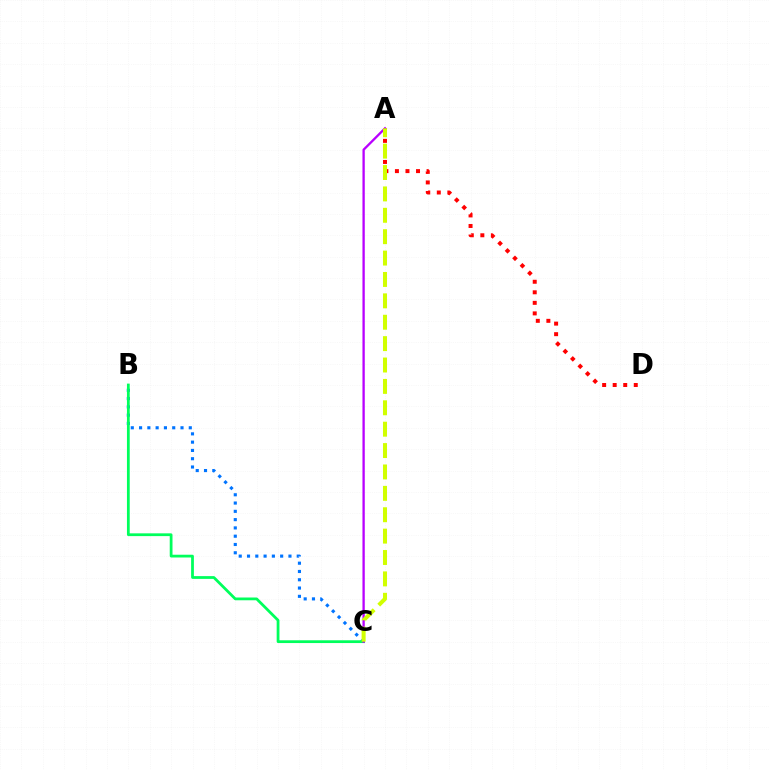{('A', 'D'): [{'color': '#ff0000', 'line_style': 'dotted', 'thickness': 2.86}], ('B', 'C'): [{'color': '#0074ff', 'line_style': 'dotted', 'thickness': 2.25}, {'color': '#00ff5c', 'line_style': 'solid', 'thickness': 2.0}], ('A', 'C'): [{'color': '#b900ff', 'line_style': 'solid', 'thickness': 1.67}, {'color': '#d1ff00', 'line_style': 'dashed', 'thickness': 2.91}]}